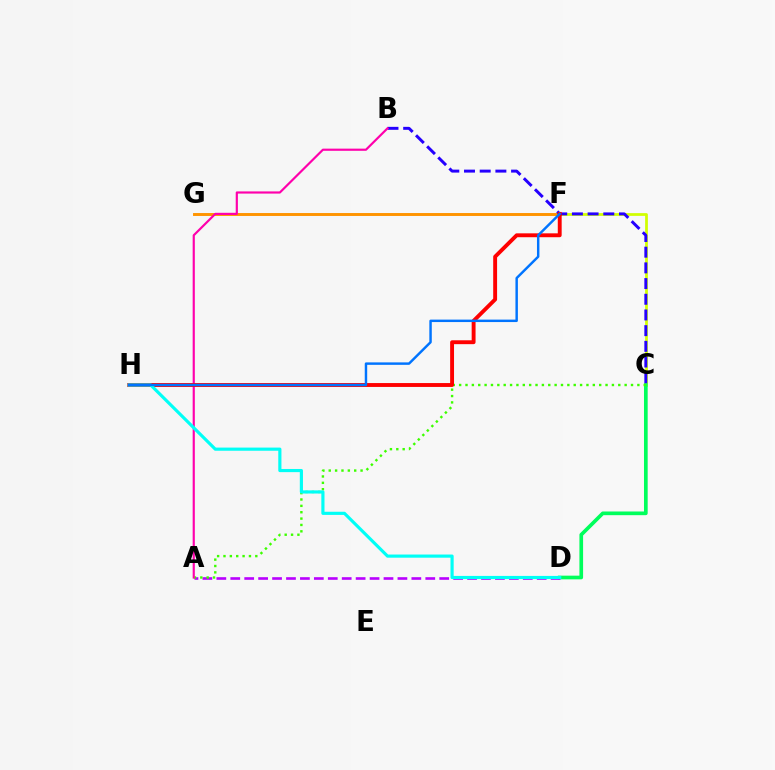{('C', 'F'): [{'color': '#d1ff00', 'line_style': 'solid', 'thickness': 1.98}], ('C', 'D'): [{'color': '#00ff5c', 'line_style': 'solid', 'thickness': 2.65}], ('A', 'D'): [{'color': '#b900ff', 'line_style': 'dashed', 'thickness': 1.89}], ('A', 'C'): [{'color': '#3dff00', 'line_style': 'dotted', 'thickness': 1.73}], ('F', 'G'): [{'color': '#ff9400', 'line_style': 'solid', 'thickness': 2.1}], ('B', 'C'): [{'color': '#2500ff', 'line_style': 'dashed', 'thickness': 2.13}], ('A', 'B'): [{'color': '#ff00ac', 'line_style': 'solid', 'thickness': 1.57}], ('F', 'H'): [{'color': '#ff0000', 'line_style': 'solid', 'thickness': 2.8}, {'color': '#0074ff', 'line_style': 'solid', 'thickness': 1.76}], ('D', 'H'): [{'color': '#00fff6', 'line_style': 'solid', 'thickness': 2.27}]}